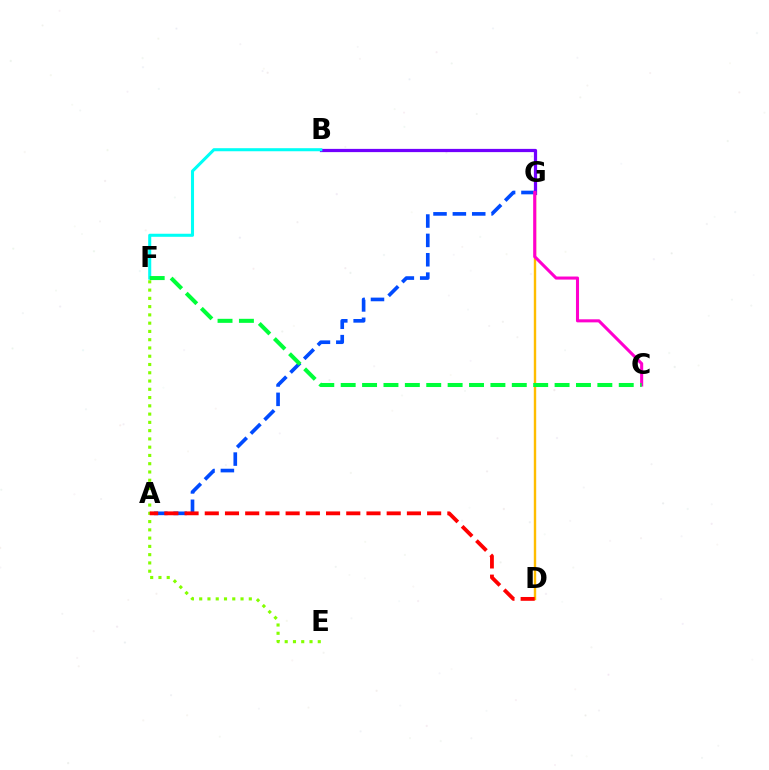{('A', 'G'): [{'color': '#004bff', 'line_style': 'dashed', 'thickness': 2.63}], ('E', 'F'): [{'color': '#84ff00', 'line_style': 'dotted', 'thickness': 2.25}], ('B', 'G'): [{'color': '#7200ff', 'line_style': 'solid', 'thickness': 2.33}], ('B', 'F'): [{'color': '#00fff6', 'line_style': 'solid', 'thickness': 2.2}], ('D', 'G'): [{'color': '#ffbd00', 'line_style': 'solid', 'thickness': 1.73}], ('C', 'G'): [{'color': '#ff00cf', 'line_style': 'solid', 'thickness': 2.21}], ('C', 'F'): [{'color': '#00ff39', 'line_style': 'dashed', 'thickness': 2.91}], ('A', 'D'): [{'color': '#ff0000', 'line_style': 'dashed', 'thickness': 2.75}]}